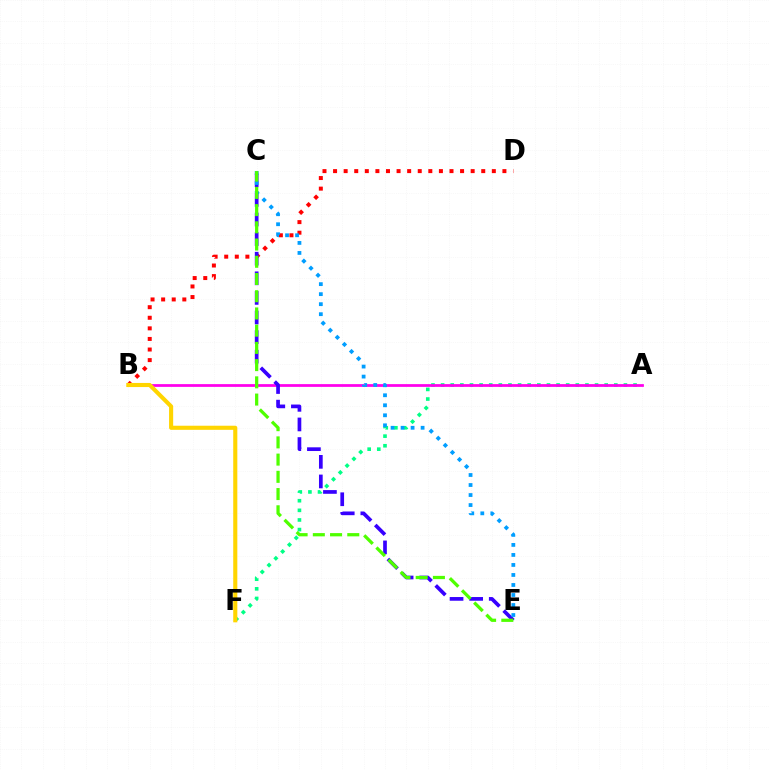{('A', 'F'): [{'color': '#00ff86', 'line_style': 'dotted', 'thickness': 2.61}], ('A', 'B'): [{'color': '#ff00ed', 'line_style': 'solid', 'thickness': 1.98}], ('B', 'D'): [{'color': '#ff0000', 'line_style': 'dotted', 'thickness': 2.88}], ('C', 'E'): [{'color': '#3700ff', 'line_style': 'dashed', 'thickness': 2.66}, {'color': '#009eff', 'line_style': 'dotted', 'thickness': 2.72}, {'color': '#4fff00', 'line_style': 'dashed', 'thickness': 2.34}], ('B', 'F'): [{'color': '#ffd500', 'line_style': 'solid', 'thickness': 2.95}]}